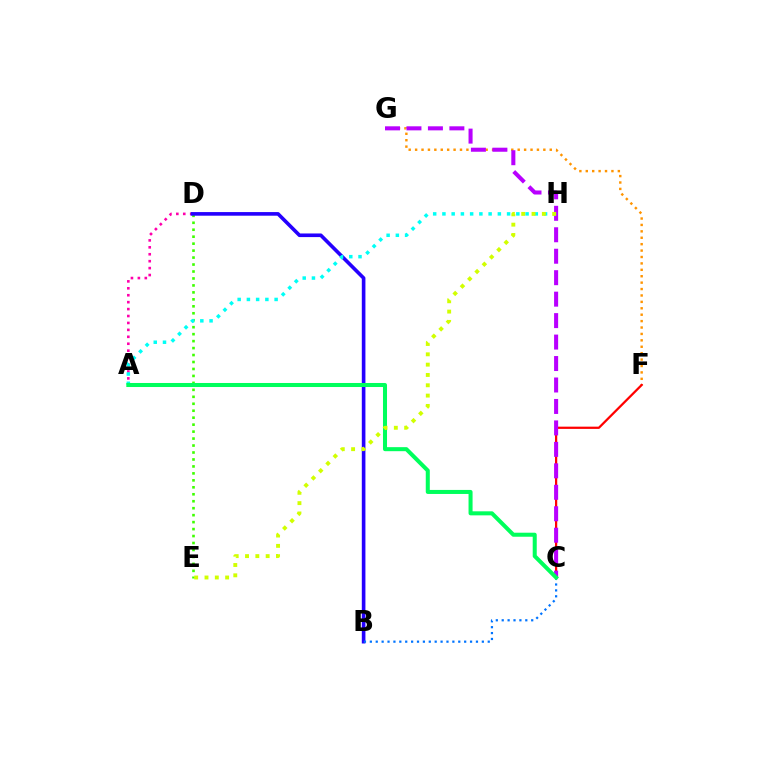{('F', 'G'): [{'color': '#ff9400', 'line_style': 'dotted', 'thickness': 1.74}], ('C', 'F'): [{'color': '#ff0000', 'line_style': 'solid', 'thickness': 1.61}], ('D', 'E'): [{'color': '#3dff00', 'line_style': 'dotted', 'thickness': 1.89}], ('A', 'D'): [{'color': '#ff00ac', 'line_style': 'dotted', 'thickness': 1.88}], ('C', 'G'): [{'color': '#b900ff', 'line_style': 'dashed', 'thickness': 2.92}], ('B', 'D'): [{'color': '#2500ff', 'line_style': 'solid', 'thickness': 2.61}], ('A', 'H'): [{'color': '#00fff6', 'line_style': 'dotted', 'thickness': 2.51}], ('B', 'C'): [{'color': '#0074ff', 'line_style': 'dotted', 'thickness': 1.6}], ('A', 'C'): [{'color': '#00ff5c', 'line_style': 'solid', 'thickness': 2.9}], ('E', 'H'): [{'color': '#d1ff00', 'line_style': 'dotted', 'thickness': 2.8}]}